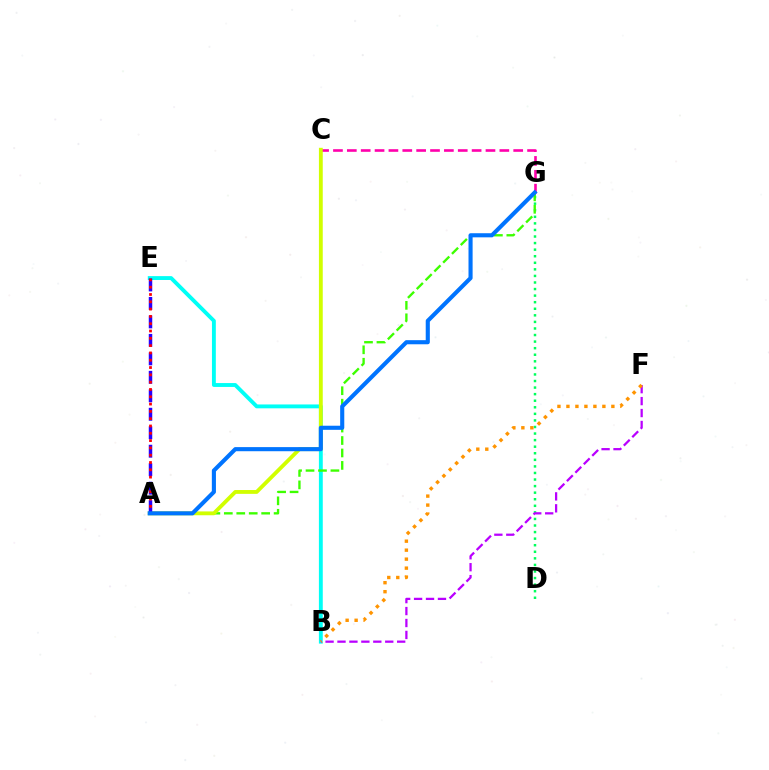{('D', 'G'): [{'color': '#00ff5c', 'line_style': 'dotted', 'thickness': 1.78}], ('B', 'E'): [{'color': '#00fff6', 'line_style': 'solid', 'thickness': 2.79}], ('C', 'G'): [{'color': '#ff00ac', 'line_style': 'dashed', 'thickness': 1.88}], ('A', 'G'): [{'color': '#3dff00', 'line_style': 'dashed', 'thickness': 1.69}, {'color': '#0074ff', 'line_style': 'solid', 'thickness': 2.96}], ('A', 'C'): [{'color': '#d1ff00', 'line_style': 'solid', 'thickness': 2.76}], ('A', 'E'): [{'color': '#2500ff', 'line_style': 'dashed', 'thickness': 2.51}, {'color': '#ff0000', 'line_style': 'dotted', 'thickness': 1.98}], ('B', 'F'): [{'color': '#b900ff', 'line_style': 'dashed', 'thickness': 1.62}, {'color': '#ff9400', 'line_style': 'dotted', 'thickness': 2.44}]}